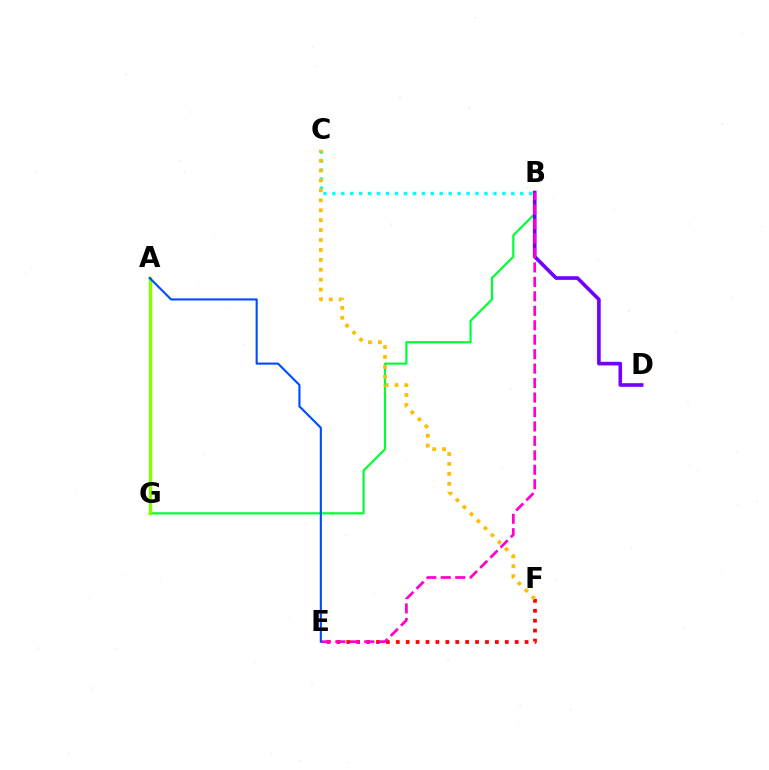{('B', 'C'): [{'color': '#00fff6', 'line_style': 'dotted', 'thickness': 2.43}], ('B', 'G'): [{'color': '#00ff39', 'line_style': 'solid', 'thickness': 1.59}], ('B', 'D'): [{'color': '#7200ff', 'line_style': 'solid', 'thickness': 2.61}], ('E', 'F'): [{'color': '#ff0000', 'line_style': 'dotted', 'thickness': 2.69}], ('A', 'G'): [{'color': '#84ff00', 'line_style': 'solid', 'thickness': 2.47}], ('B', 'E'): [{'color': '#ff00cf', 'line_style': 'dashed', 'thickness': 1.96}], ('A', 'E'): [{'color': '#004bff', 'line_style': 'solid', 'thickness': 1.52}], ('C', 'F'): [{'color': '#ffbd00', 'line_style': 'dotted', 'thickness': 2.69}]}